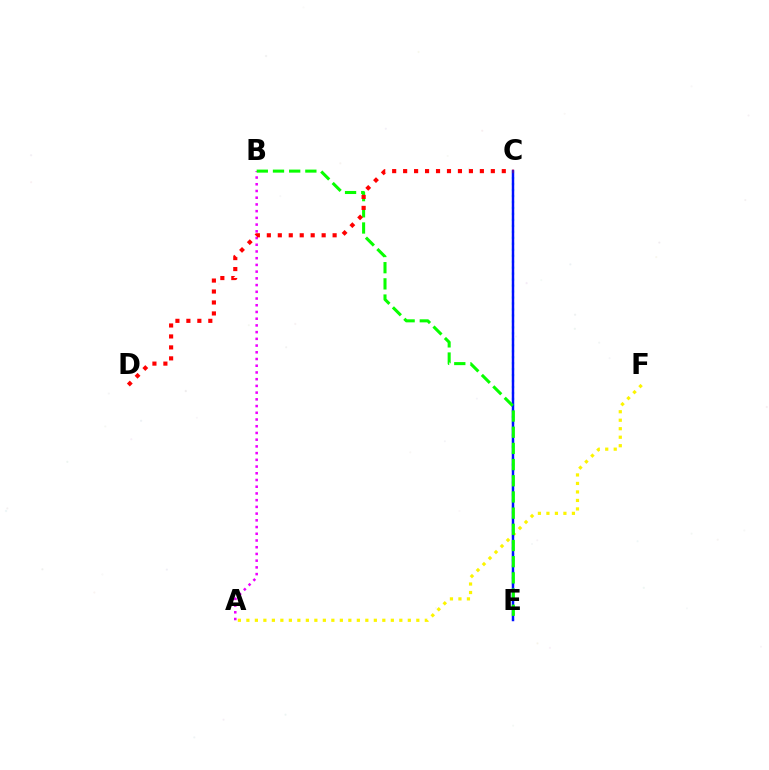{('C', 'E'): [{'color': '#00fff6', 'line_style': 'dotted', 'thickness': 1.62}, {'color': '#0010ff', 'line_style': 'solid', 'thickness': 1.77}], ('A', 'B'): [{'color': '#ee00ff', 'line_style': 'dotted', 'thickness': 1.83}], ('A', 'F'): [{'color': '#fcf500', 'line_style': 'dotted', 'thickness': 2.31}], ('B', 'E'): [{'color': '#08ff00', 'line_style': 'dashed', 'thickness': 2.2}], ('C', 'D'): [{'color': '#ff0000', 'line_style': 'dotted', 'thickness': 2.98}]}